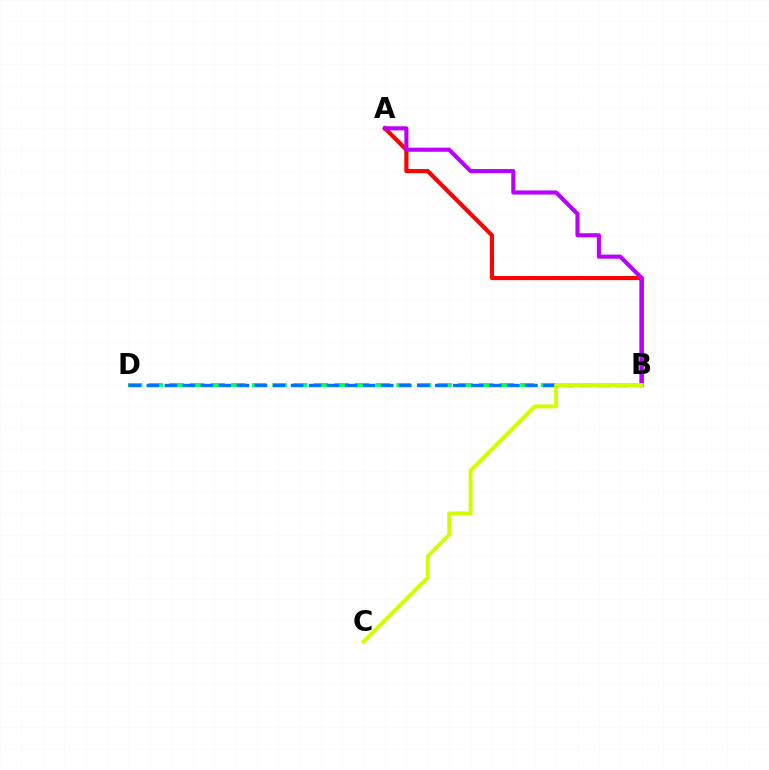{('A', 'B'): [{'color': '#ff0000', 'line_style': 'solid', 'thickness': 2.98}, {'color': '#b900ff', 'line_style': 'solid', 'thickness': 2.96}], ('B', 'D'): [{'color': '#00ff5c', 'line_style': 'dashed', 'thickness': 2.8}, {'color': '#0074ff', 'line_style': 'dashed', 'thickness': 2.45}], ('B', 'C'): [{'color': '#d1ff00', 'line_style': 'solid', 'thickness': 2.82}]}